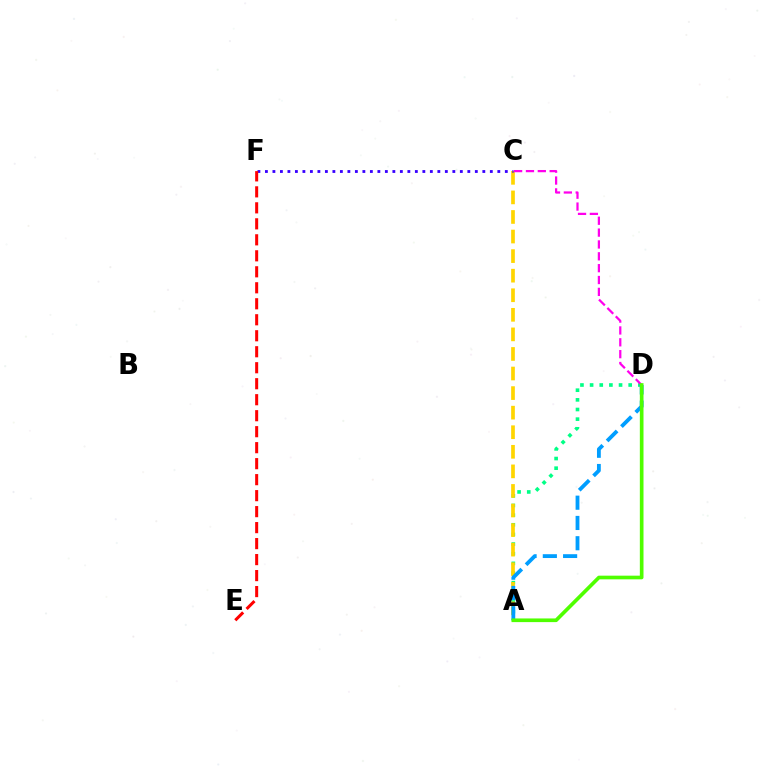{('A', 'D'): [{'color': '#00ff86', 'line_style': 'dotted', 'thickness': 2.62}, {'color': '#009eff', 'line_style': 'dashed', 'thickness': 2.75}, {'color': '#4fff00', 'line_style': 'solid', 'thickness': 2.64}], ('A', 'C'): [{'color': '#ffd500', 'line_style': 'dashed', 'thickness': 2.66}], ('C', 'F'): [{'color': '#3700ff', 'line_style': 'dotted', 'thickness': 2.04}], ('C', 'D'): [{'color': '#ff00ed', 'line_style': 'dashed', 'thickness': 1.61}], ('E', 'F'): [{'color': '#ff0000', 'line_style': 'dashed', 'thickness': 2.17}]}